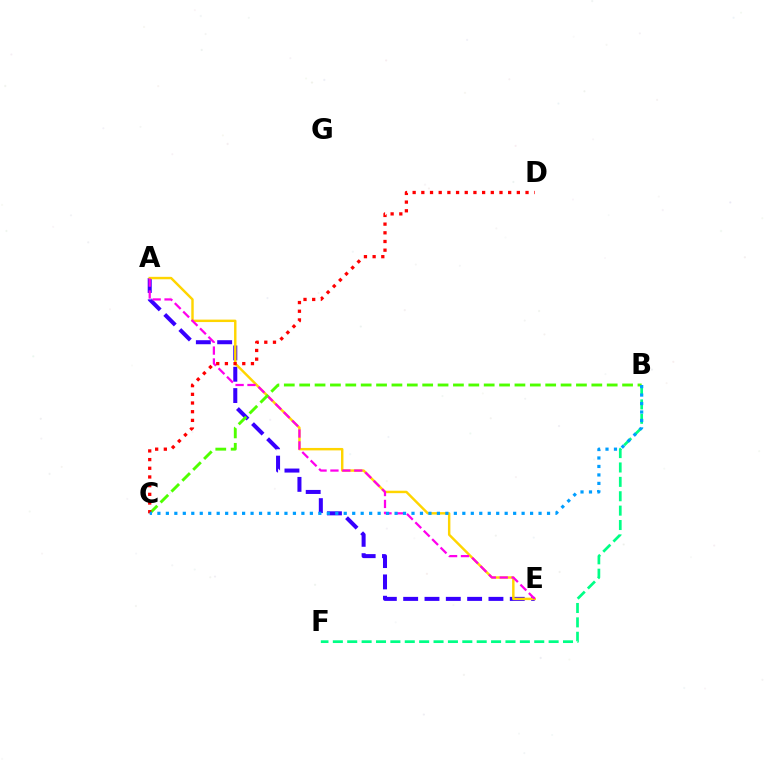{('A', 'E'): [{'color': '#3700ff', 'line_style': 'dashed', 'thickness': 2.9}, {'color': '#ffd500', 'line_style': 'solid', 'thickness': 1.76}, {'color': '#ff00ed', 'line_style': 'dashed', 'thickness': 1.62}], ('B', 'F'): [{'color': '#00ff86', 'line_style': 'dashed', 'thickness': 1.95}], ('B', 'C'): [{'color': '#4fff00', 'line_style': 'dashed', 'thickness': 2.09}, {'color': '#009eff', 'line_style': 'dotted', 'thickness': 2.3}], ('C', 'D'): [{'color': '#ff0000', 'line_style': 'dotted', 'thickness': 2.36}]}